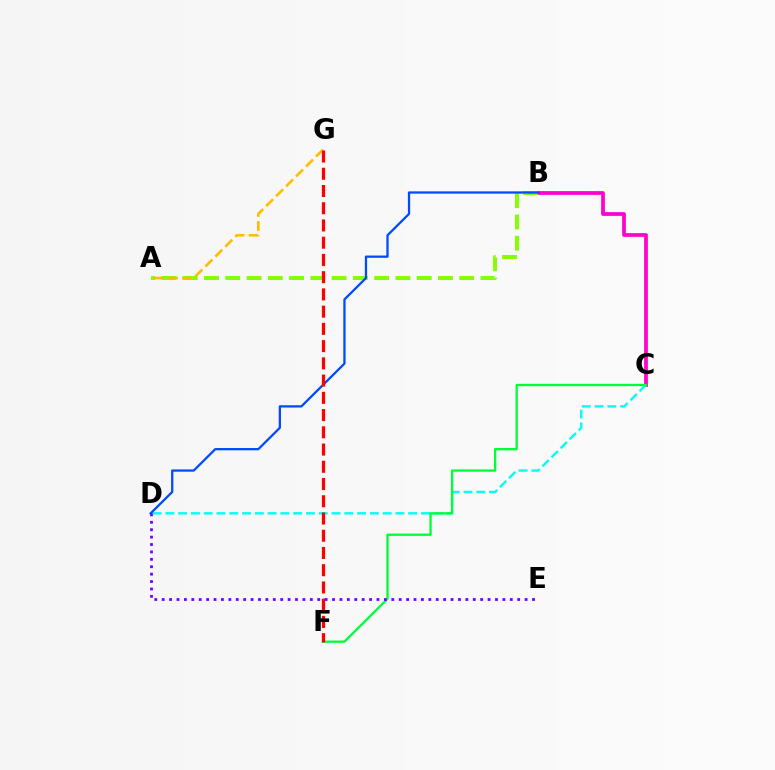{('B', 'C'): [{'color': '#ff00cf', 'line_style': 'solid', 'thickness': 2.7}], ('A', 'B'): [{'color': '#84ff00', 'line_style': 'dashed', 'thickness': 2.89}], ('C', 'D'): [{'color': '#00fff6', 'line_style': 'dashed', 'thickness': 1.74}], ('B', 'D'): [{'color': '#004bff', 'line_style': 'solid', 'thickness': 1.64}], ('C', 'F'): [{'color': '#00ff39', 'line_style': 'solid', 'thickness': 1.66}], ('A', 'G'): [{'color': '#ffbd00', 'line_style': 'dashed', 'thickness': 1.91}], ('D', 'E'): [{'color': '#7200ff', 'line_style': 'dotted', 'thickness': 2.01}], ('F', 'G'): [{'color': '#ff0000', 'line_style': 'dashed', 'thickness': 2.34}]}